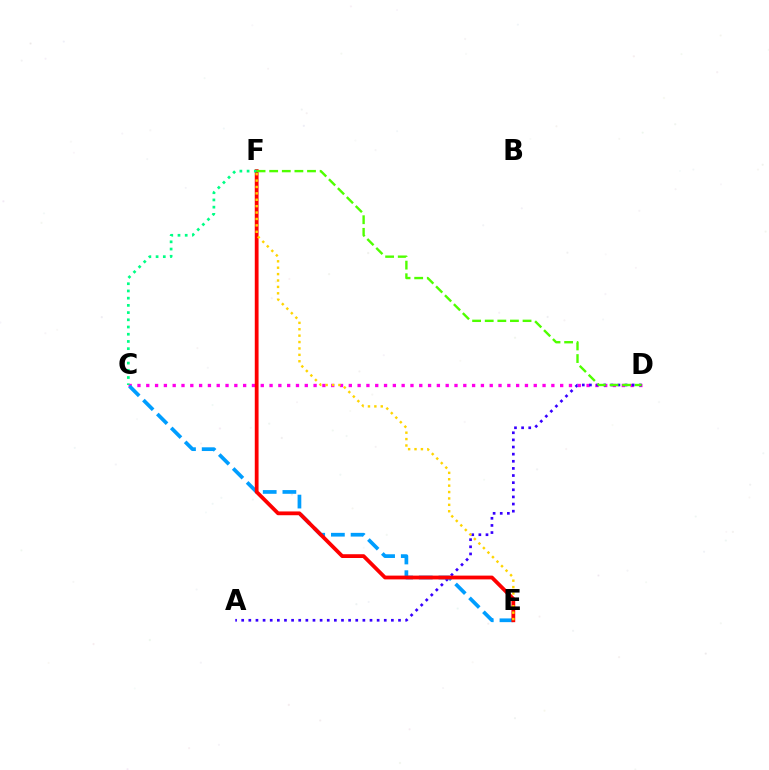{('C', 'D'): [{'color': '#ff00ed', 'line_style': 'dotted', 'thickness': 2.39}], ('A', 'D'): [{'color': '#3700ff', 'line_style': 'dotted', 'thickness': 1.94}], ('C', 'E'): [{'color': '#009eff', 'line_style': 'dashed', 'thickness': 2.67}], ('E', 'F'): [{'color': '#ff0000', 'line_style': 'solid', 'thickness': 2.73}, {'color': '#ffd500', 'line_style': 'dotted', 'thickness': 1.74}], ('C', 'F'): [{'color': '#00ff86', 'line_style': 'dotted', 'thickness': 1.96}], ('D', 'F'): [{'color': '#4fff00', 'line_style': 'dashed', 'thickness': 1.71}]}